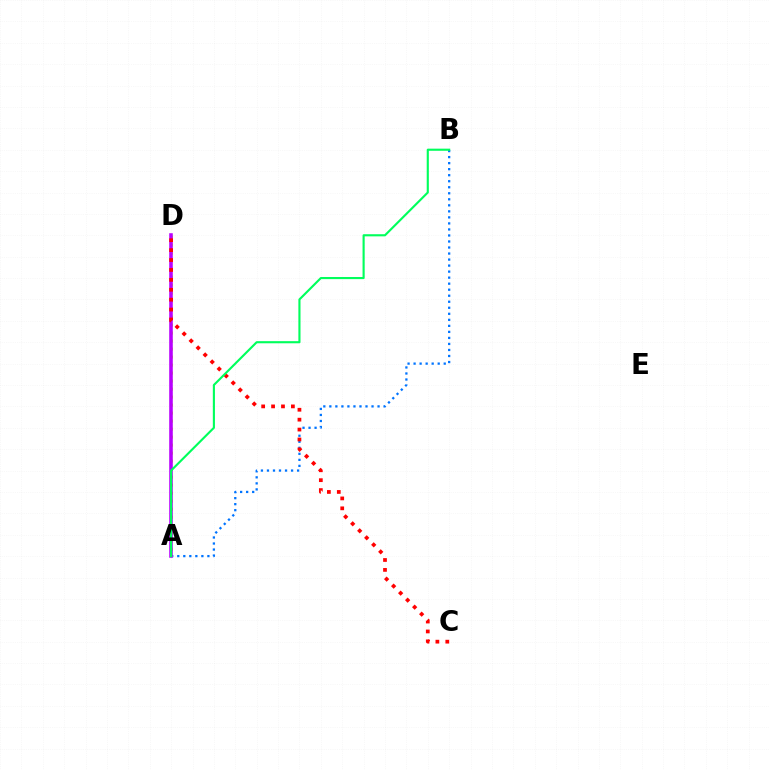{('A', 'B'): [{'color': '#0074ff', 'line_style': 'dotted', 'thickness': 1.64}, {'color': '#00ff5c', 'line_style': 'solid', 'thickness': 1.53}], ('A', 'D'): [{'color': '#d1ff00', 'line_style': 'dotted', 'thickness': 2.17}, {'color': '#b900ff', 'line_style': 'solid', 'thickness': 2.57}], ('C', 'D'): [{'color': '#ff0000', 'line_style': 'dotted', 'thickness': 2.69}]}